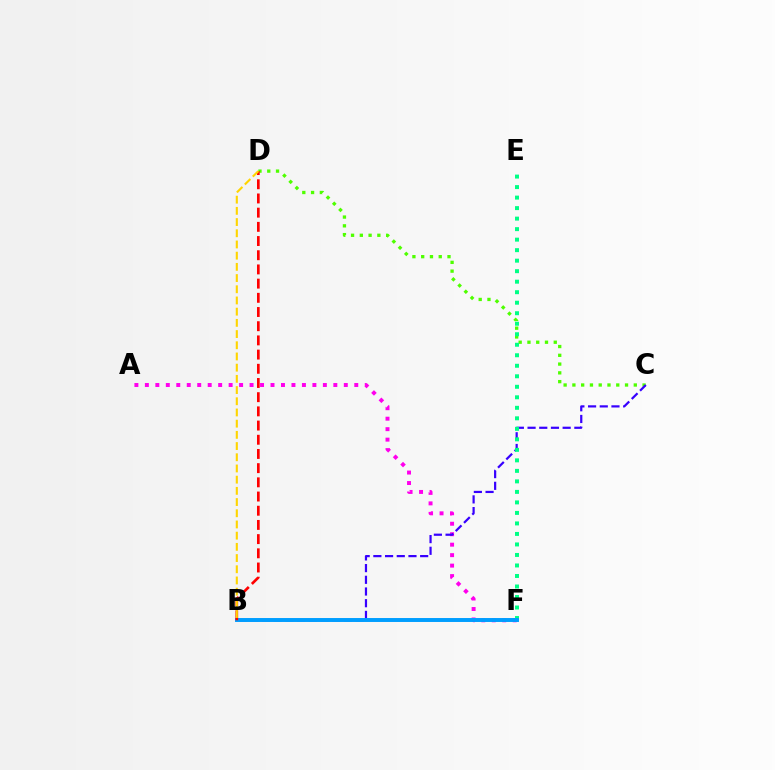{('A', 'F'): [{'color': '#ff00ed', 'line_style': 'dotted', 'thickness': 2.84}], ('C', 'D'): [{'color': '#4fff00', 'line_style': 'dotted', 'thickness': 2.38}], ('B', 'C'): [{'color': '#3700ff', 'line_style': 'dashed', 'thickness': 1.59}], ('E', 'F'): [{'color': '#00ff86', 'line_style': 'dotted', 'thickness': 2.86}], ('B', 'F'): [{'color': '#009eff', 'line_style': 'solid', 'thickness': 2.84}], ('B', 'D'): [{'color': '#ff0000', 'line_style': 'dashed', 'thickness': 1.93}, {'color': '#ffd500', 'line_style': 'dashed', 'thickness': 1.52}]}